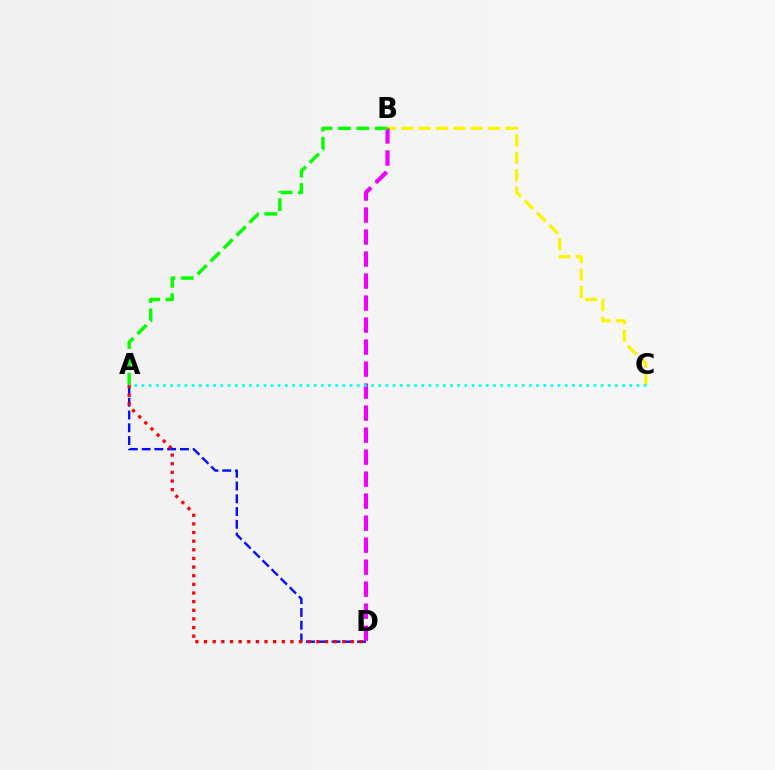{('B', 'C'): [{'color': '#fcf500', 'line_style': 'dashed', 'thickness': 2.36}], ('A', 'D'): [{'color': '#0010ff', 'line_style': 'dashed', 'thickness': 1.74}, {'color': '#ff0000', 'line_style': 'dotted', 'thickness': 2.35}], ('B', 'D'): [{'color': '#ee00ff', 'line_style': 'dashed', 'thickness': 2.99}], ('A', 'B'): [{'color': '#08ff00', 'line_style': 'dashed', 'thickness': 2.49}], ('A', 'C'): [{'color': '#00fff6', 'line_style': 'dotted', 'thickness': 1.95}]}